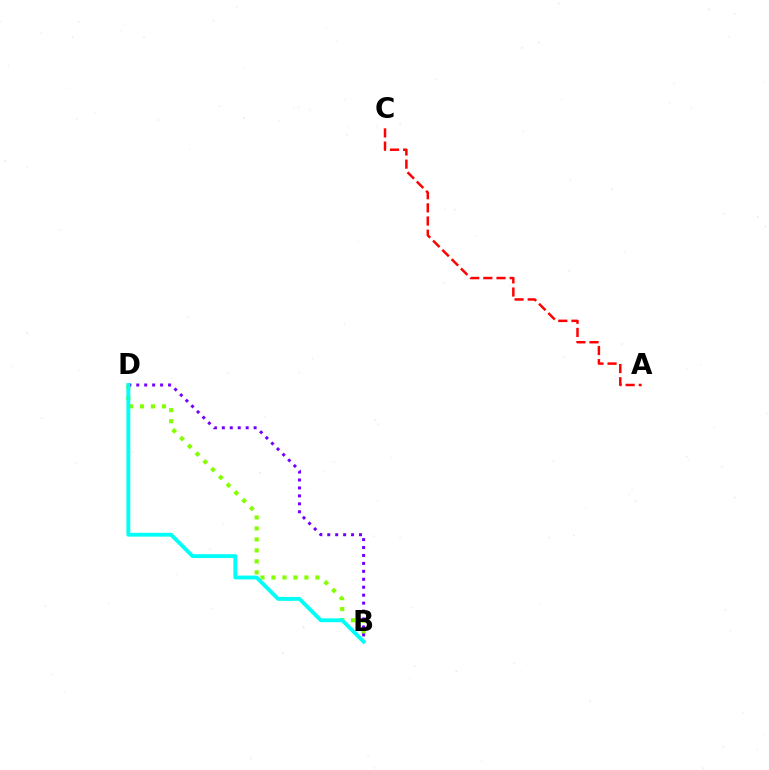{('B', 'D'): [{'color': '#84ff00', 'line_style': 'dotted', 'thickness': 2.98}, {'color': '#7200ff', 'line_style': 'dotted', 'thickness': 2.16}, {'color': '#00fff6', 'line_style': 'solid', 'thickness': 2.78}], ('A', 'C'): [{'color': '#ff0000', 'line_style': 'dashed', 'thickness': 1.79}]}